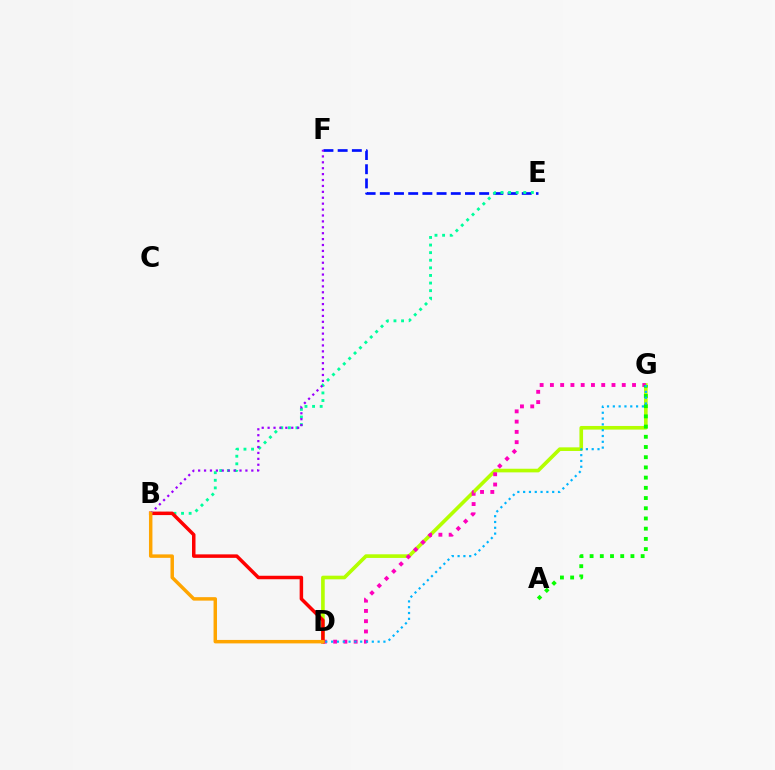{('D', 'G'): [{'color': '#b3ff00', 'line_style': 'solid', 'thickness': 2.62}, {'color': '#ff00bd', 'line_style': 'dotted', 'thickness': 2.79}, {'color': '#00b5ff', 'line_style': 'dotted', 'thickness': 1.58}], ('E', 'F'): [{'color': '#0010ff', 'line_style': 'dashed', 'thickness': 1.93}], ('A', 'G'): [{'color': '#08ff00', 'line_style': 'dotted', 'thickness': 2.77}], ('B', 'E'): [{'color': '#00ff9d', 'line_style': 'dotted', 'thickness': 2.07}], ('B', 'D'): [{'color': '#ff0000', 'line_style': 'solid', 'thickness': 2.52}, {'color': '#ffa500', 'line_style': 'solid', 'thickness': 2.49}], ('B', 'F'): [{'color': '#9b00ff', 'line_style': 'dotted', 'thickness': 1.61}]}